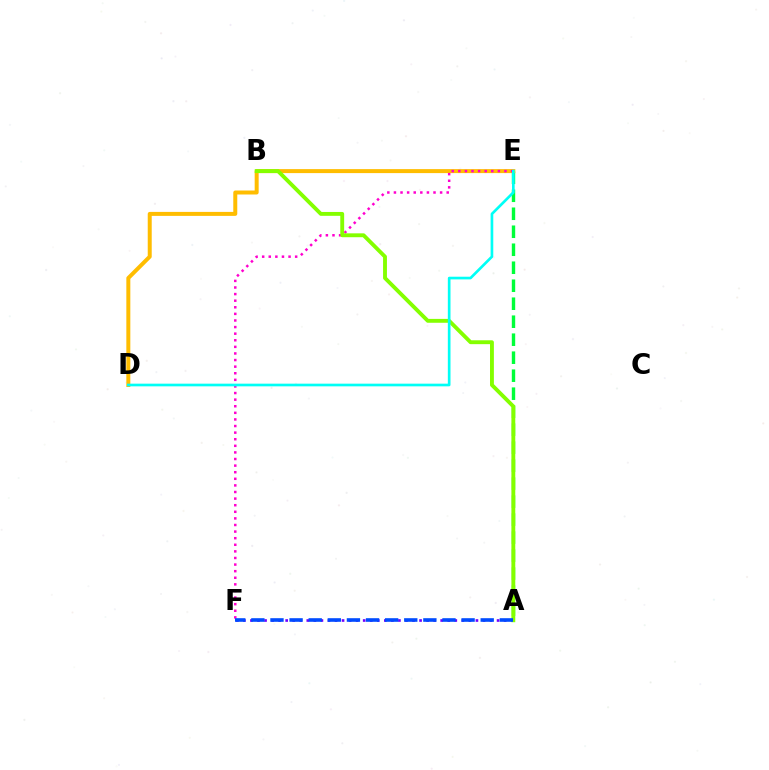{('A', 'E'): [{'color': '#00ff39', 'line_style': 'dashed', 'thickness': 2.44}], ('B', 'E'): [{'color': '#ff0000', 'line_style': 'solid', 'thickness': 2.02}], ('A', 'F'): [{'color': '#7200ff', 'line_style': 'dotted', 'thickness': 1.91}, {'color': '#004bff', 'line_style': 'dashed', 'thickness': 2.6}], ('D', 'E'): [{'color': '#ffbd00', 'line_style': 'solid', 'thickness': 2.87}, {'color': '#00fff6', 'line_style': 'solid', 'thickness': 1.92}], ('E', 'F'): [{'color': '#ff00cf', 'line_style': 'dotted', 'thickness': 1.79}], ('A', 'B'): [{'color': '#84ff00', 'line_style': 'solid', 'thickness': 2.79}]}